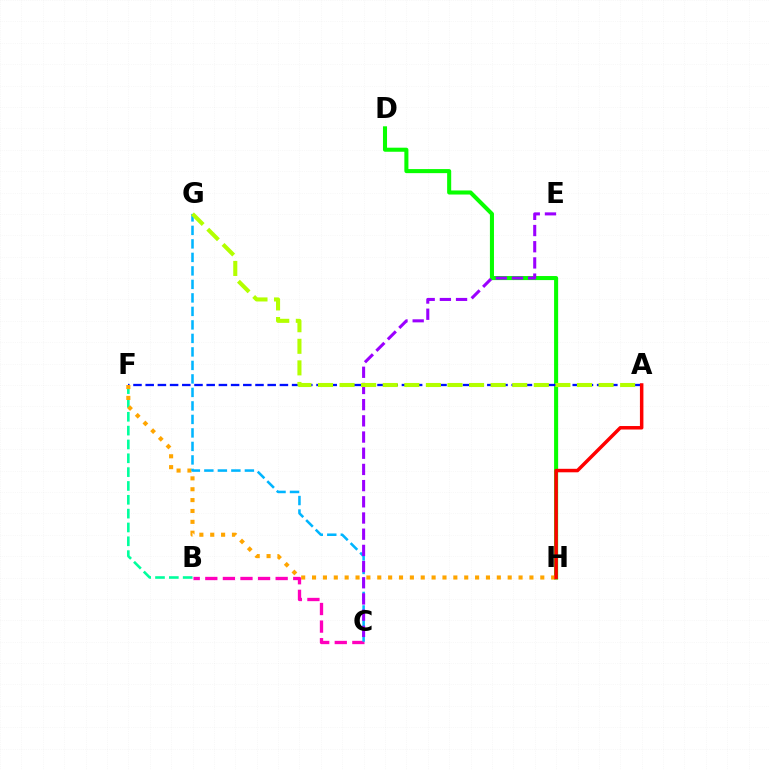{('D', 'H'): [{'color': '#08ff00', 'line_style': 'solid', 'thickness': 2.92}], ('B', 'F'): [{'color': '#00ff9d', 'line_style': 'dashed', 'thickness': 1.88}], ('A', 'F'): [{'color': '#0010ff', 'line_style': 'dashed', 'thickness': 1.66}], ('F', 'H'): [{'color': '#ffa500', 'line_style': 'dotted', 'thickness': 2.95}], ('A', 'H'): [{'color': '#ff0000', 'line_style': 'solid', 'thickness': 2.51}], ('B', 'C'): [{'color': '#ff00bd', 'line_style': 'dashed', 'thickness': 2.39}], ('C', 'G'): [{'color': '#00b5ff', 'line_style': 'dashed', 'thickness': 1.83}], ('C', 'E'): [{'color': '#9b00ff', 'line_style': 'dashed', 'thickness': 2.2}], ('A', 'G'): [{'color': '#b3ff00', 'line_style': 'dashed', 'thickness': 2.93}]}